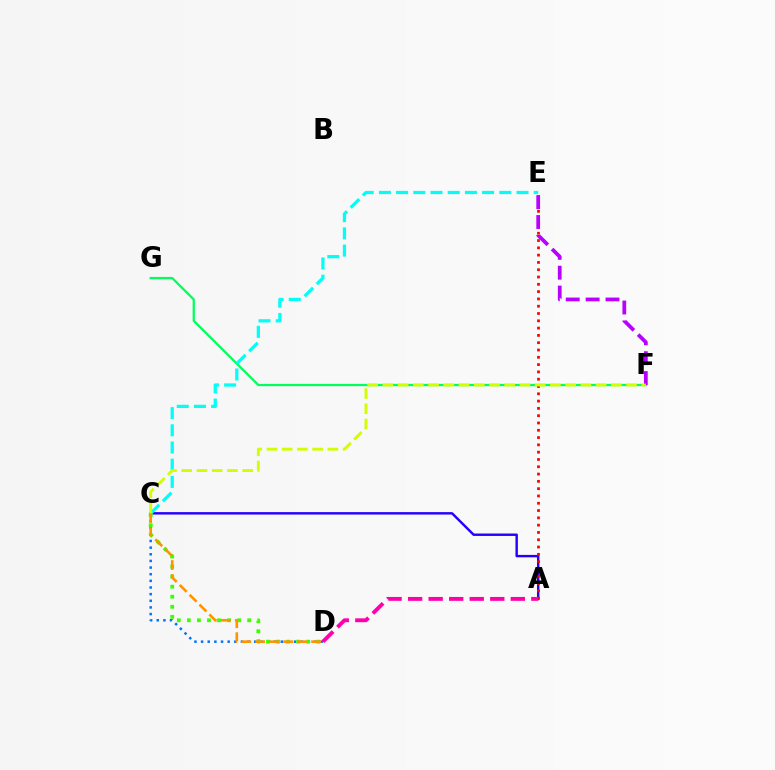{('F', 'G'): [{'color': '#00ff5c', 'line_style': 'solid', 'thickness': 1.63}], ('C', 'D'): [{'color': '#0074ff', 'line_style': 'dotted', 'thickness': 1.8}, {'color': '#3dff00', 'line_style': 'dotted', 'thickness': 2.73}, {'color': '#ff9400', 'line_style': 'dashed', 'thickness': 1.89}], ('A', 'C'): [{'color': '#2500ff', 'line_style': 'solid', 'thickness': 1.75}], ('C', 'E'): [{'color': '#00fff6', 'line_style': 'dashed', 'thickness': 2.34}], ('A', 'E'): [{'color': '#ff0000', 'line_style': 'dotted', 'thickness': 1.98}], ('E', 'F'): [{'color': '#b900ff', 'line_style': 'dashed', 'thickness': 2.7}], ('A', 'D'): [{'color': '#ff00ac', 'line_style': 'dashed', 'thickness': 2.79}], ('C', 'F'): [{'color': '#d1ff00', 'line_style': 'dashed', 'thickness': 2.07}]}